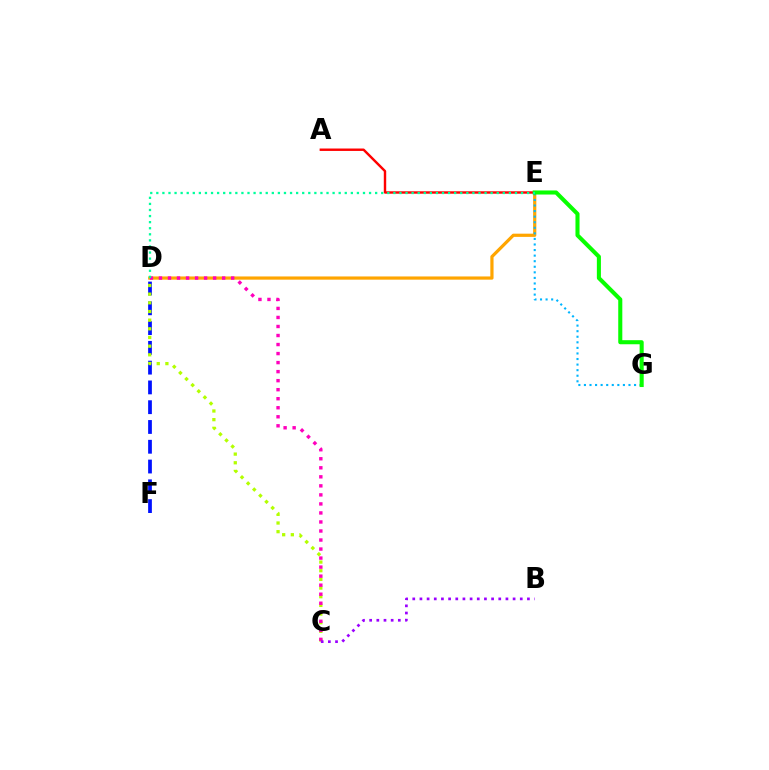{('D', 'F'): [{'color': '#0010ff', 'line_style': 'dashed', 'thickness': 2.69}], ('D', 'E'): [{'color': '#ffa500', 'line_style': 'solid', 'thickness': 2.31}, {'color': '#00ff9d', 'line_style': 'dotted', 'thickness': 1.65}], ('E', 'G'): [{'color': '#00b5ff', 'line_style': 'dotted', 'thickness': 1.51}, {'color': '#08ff00', 'line_style': 'solid', 'thickness': 2.93}], ('C', 'D'): [{'color': '#b3ff00', 'line_style': 'dotted', 'thickness': 2.35}, {'color': '#ff00bd', 'line_style': 'dotted', 'thickness': 2.45}], ('A', 'E'): [{'color': '#ff0000', 'line_style': 'solid', 'thickness': 1.74}], ('B', 'C'): [{'color': '#9b00ff', 'line_style': 'dotted', 'thickness': 1.95}]}